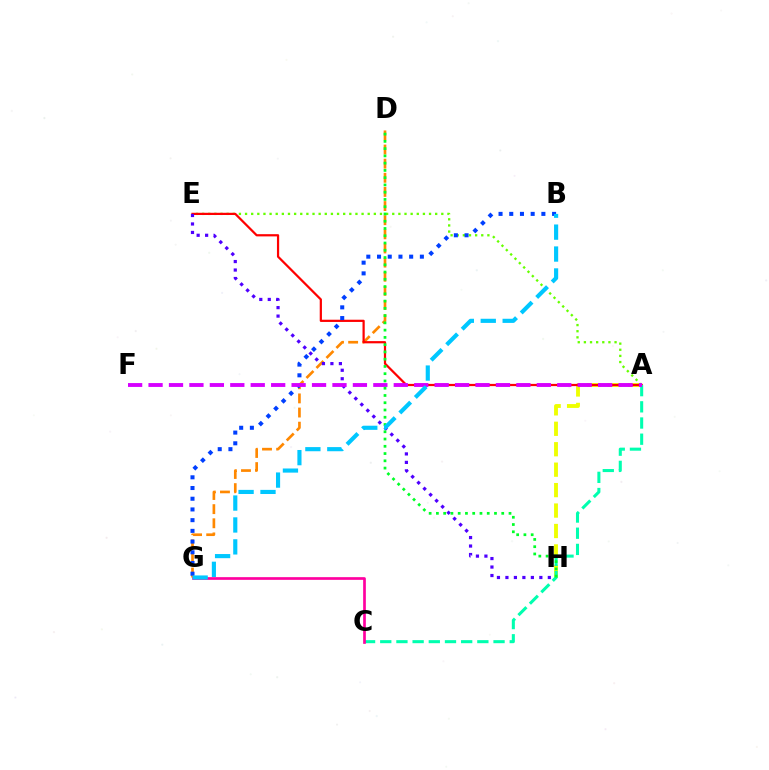{('A', 'H'): [{'color': '#eeff00', 'line_style': 'dashed', 'thickness': 2.78}], ('D', 'G'): [{'color': '#ff8800', 'line_style': 'dashed', 'thickness': 1.92}], ('A', 'E'): [{'color': '#66ff00', 'line_style': 'dotted', 'thickness': 1.67}, {'color': '#ff0000', 'line_style': 'solid', 'thickness': 1.6}], ('E', 'H'): [{'color': '#4f00ff', 'line_style': 'dotted', 'thickness': 2.3}], ('B', 'G'): [{'color': '#003fff', 'line_style': 'dotted', 'thickness': 2.91}, {'color': '#00c7ff', 'line_style': 'dashed', 'thickness': 2.98}], ('A', 'C'): [{'color': '#00ffaf', 'line_style': 'dashed', 'thickness': 2.2}], ('A', 'F'): [{'color': '#d600ff', 'line_style': 'dashed', 'thickness': 2.78}], ('C', 'G'): [{'color': '#ff00a0', 'line_style': 'solid', 'thickness': 1.94}], ('D', 'H'): [{'color': '#00ff27', 'line_style': 'dotted', 'thickness': 1.97}]}